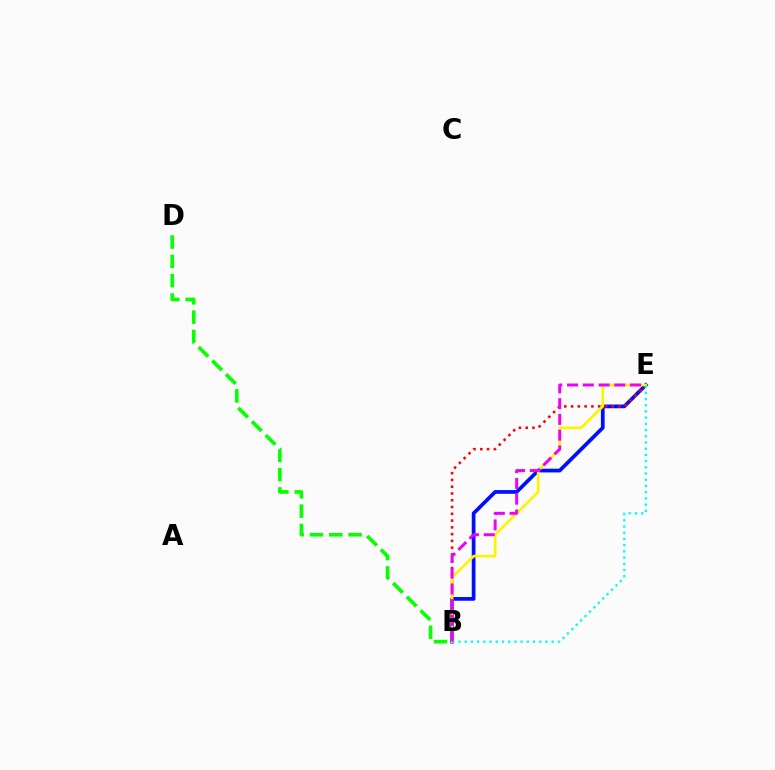{('B', 'E'): [{'color': '#0010ff', 'line_style': 'solid', 'thickness': 2.69}, {'color': '#ff0000', 'line_style': 'dotted', 'thickness': 1.84}, {'color': '#fcf500', 'line_style': 'solid', 'thickness': 1.93}, {'color': '#00fff6', 'line_style': 'dotted', 'thickness': 1.69}, {'color': '#ee00ff', 'line_style': 'dashed', 'thickness': 2.14}], ('B', 'D'): [{'color': '#08ff00', 'line_style': 'dashed', 'thickness': 2.63}]}